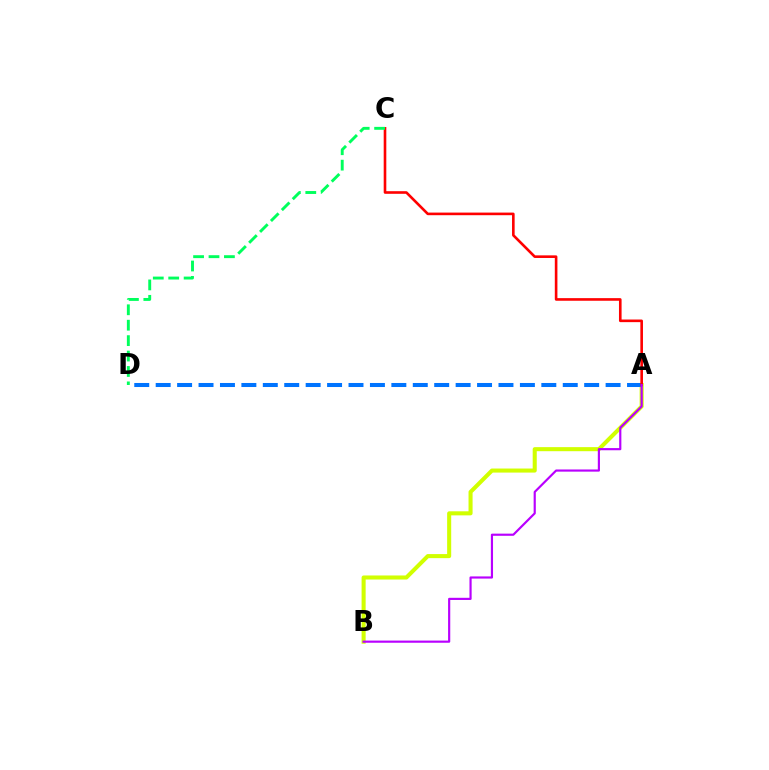{('A', 'B'): [{'color': '#d1ff00', 'line_style': 'solid', 'thickness': 2.92}, {'color': '#b900ff', 'line_style': 'solid', 'thickness': 1.56}], ('A', 'D'): [{'color': '#0074ff', 'line_style': 'dashed', 'thickness': 2.91}], ('A', 'C'): [{'color': '#ff0000', 'line_style': 'solid', 'thickness': 1.88}], ('C', 'D'): [{'color': '#00ff5c', 'line_style': 'dashed', 'thickness': 2.09}]}